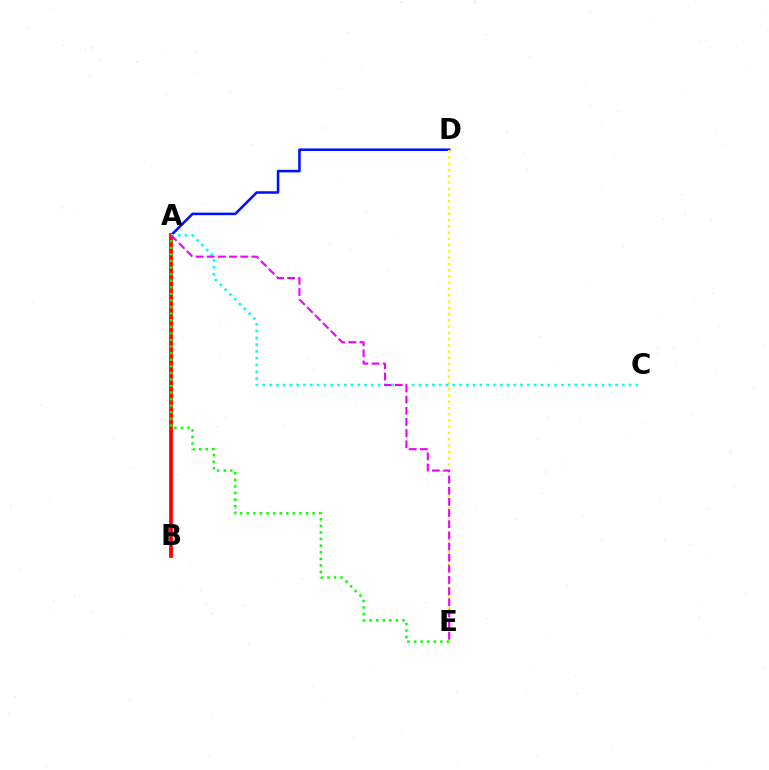{('A', 'D'): [{'color': '#0010ff', 'line_style': 'solid', 'thickness': 1.84}], ('A', 'B'): [{'color': '#ff0000', 'line_style': 'solid', 'thickness': 2.72}], ('D', 'E'): [{'color': '#fcf500', 'line_style': 'dotted', 'thickness': 1.7}], ('A', 'E'): [{'color': '#08ff00', 'line_style': 'dotted', 'thickness': 1.79}, {'color': '#ee00ff', 'line_style': 'dashed', 'thickness': 1.51}], ('A', 'C'): [{'color': '#00fff6', 'line_style': 'dotted', 'thickness': 1.84}]}